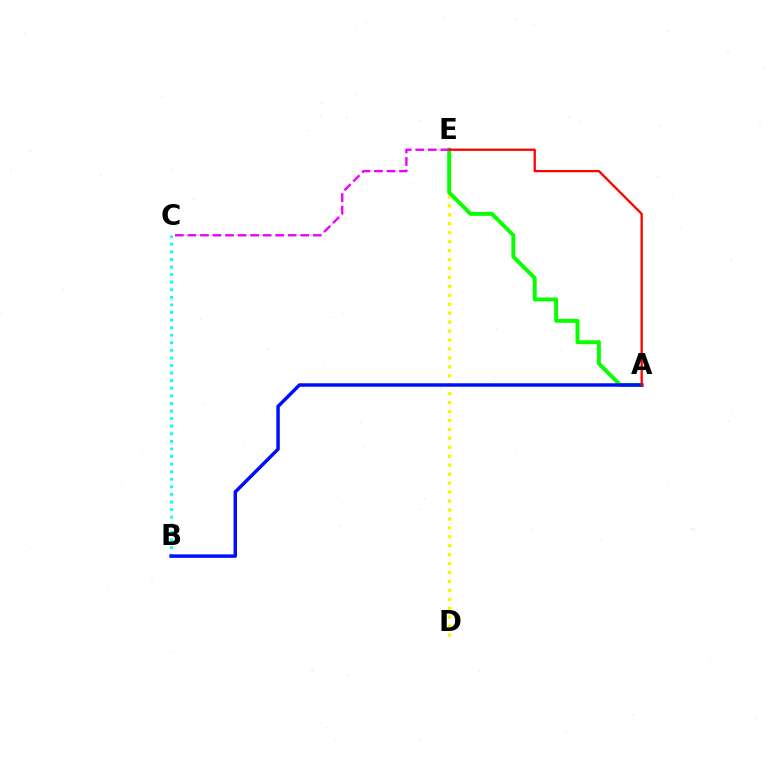{('D', 'E'): [{'color': '#fcf500', 'line_style': 'dotted', 'thickness': 2.43}], ('A', 'E'): [{'color': '#08ff00', 'line_style': 'solid', 'thickness': 2.82}, {'color': '#ff0000', 'line_style': 'solid', 'thickness': 1.65}], ('B', 'C'): [{'color': '#00fff6', 'line_style': 'dotted', 'thickness': 2.06}], ('A', 'B'): [{'color': '#0010ff', 'line_style': 'solid', 'thickness': 2.5}], ('C', 'E'): [{'color': '#ee00ff', 'line_style': 'dashed', 'thickness': 1.7}]}